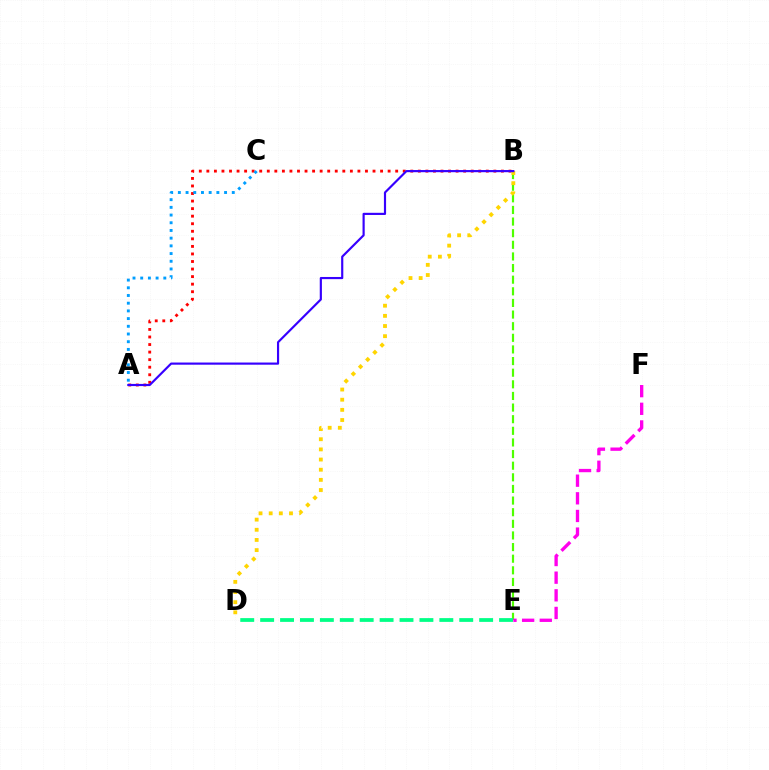{('B', 'E'): [{'color': '#4fff00', 'line_style': 'dashed', 'thickness': 1.58}], ('A', 'B'): [{'color': '#ff0000', 'line_style': 'dotted', 'thickness': 2.05}, {'color': '#3700ff', 'line_style': 'solid', 'thickness': 1.56}], ('A', 'C'): [{'color': '#009eff', 'line_style': 'dotted', 'thickness': 2.09}], ('B', 'D'): [{'color': '#ffd500', 'line_style': 'dotted', 'thickness': 2.76}], ('D', 'E'): [{'color': '#00ff86', 'line_style': 'dashed', 'thickness': 2.7}], ('E', 'F'): [{'color': '#ff00ed', 'line_style': 'dashed', 'thickness': 2.4}]}